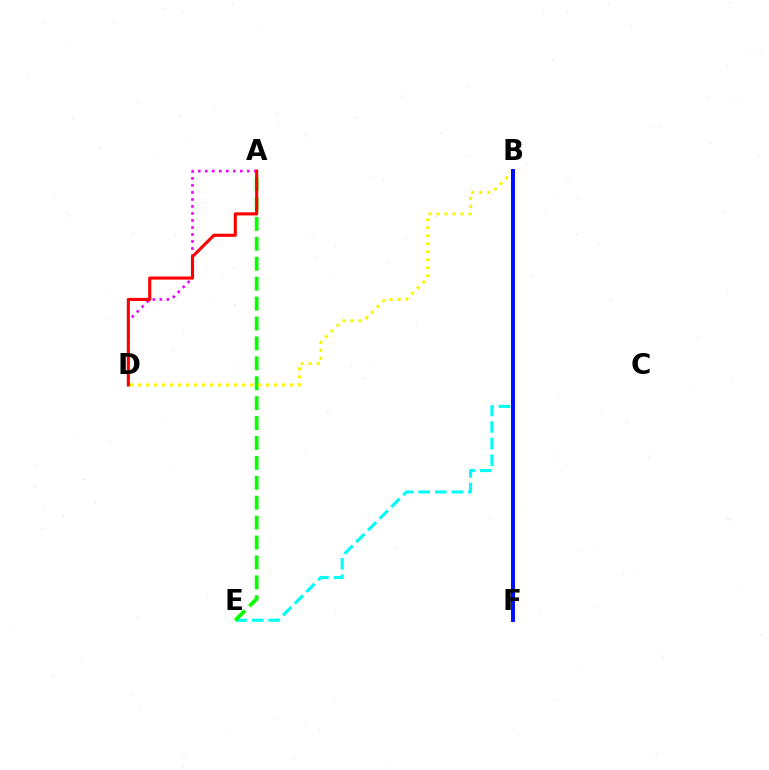{('B', 'E'): [{'color': '#00fff6', 'line_style': 'dashed', 'thickness': 2.25}], ('A', 'D'): [{'color': '#ee00ff', 'line_style': 'dotted', 'thickness': 1.9}, {'color': '#ff0000', 'line_style': 'solid', 'thickness': 2.24}], ('A', 'E'): [{'color': '#08ff00', 'line_style': 'dashed', 'thickness': 2.71}], ('B', 'D'): [{'color': '#fcf500', 'line_style': 'dotted', 'thickness': 2.17}], ('B', 'F'): [{'color': '#0010ff', 'line_style': 'solid', 'thickness': 2.87}]}